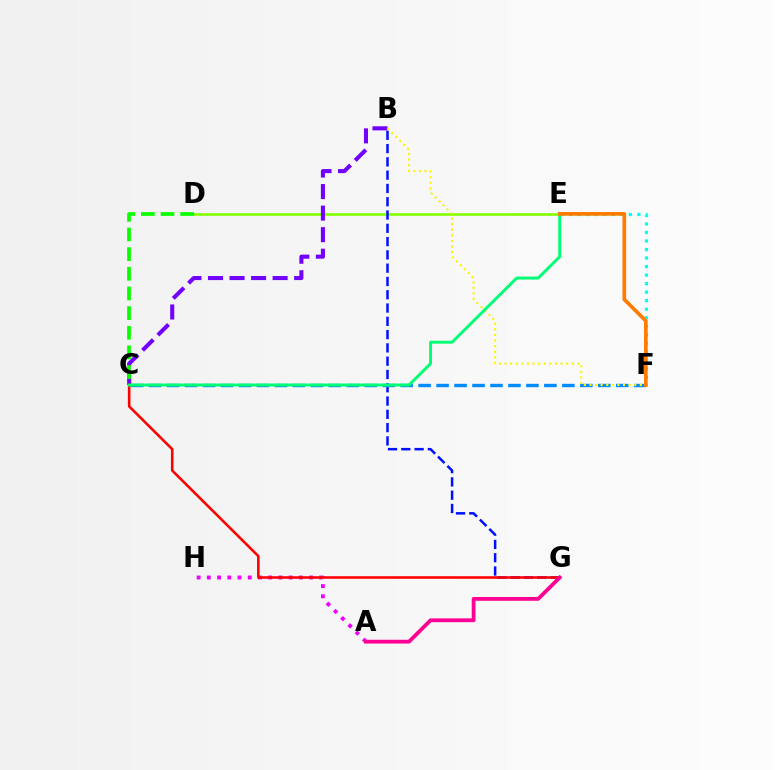{('D', 'E'): [{'color': '#84ff00', 'line_style': 'solid', 'thickness': 1.91}], ('A', 'H'): [{'color': '#ee00ff', 'line_style': 'dotted', 'thickness': 2.78}], ('E', 'F'): [{'color': '#00fff6', 'line_style': 'dotted', 'thickness': 2.32}, {'color': '#ff7c00', 'line_style': 'solid', 'thickness': 2.66}], ('B', 'G'): [{'color': '#0010ff', 'line_style': 'dashed', 'thickness': 1.81}], ('B', 'C'): [{'color': '#7200ff', 'line_style': 'dashed', 'thickness': 2.93}], ('C', 'G'): [{'color': '#ff0000', 'line_style': 'solid', 'thickness': 1.86}], ('A', 'G'): [{'color': '#ff0094', 'line_style': 'solid', 'thickness': 2.73}], ('C', 'F'): [{'color': '#008cff', 'line_style': 'dashed', 'thickness': 2.44}], ('B', 'F'): [{'color': '#fcf500', 'line_style': 'dotted', 'thickness': 1.52}], ('C', 'E'): [{'color': '#00ff74', 'line_style': 'solid', 'thickness': 2.12}], ('C', 'D'): [{'color': '#08ff00', 'line_style': 'dashed', 'thickness': 2.67}]}